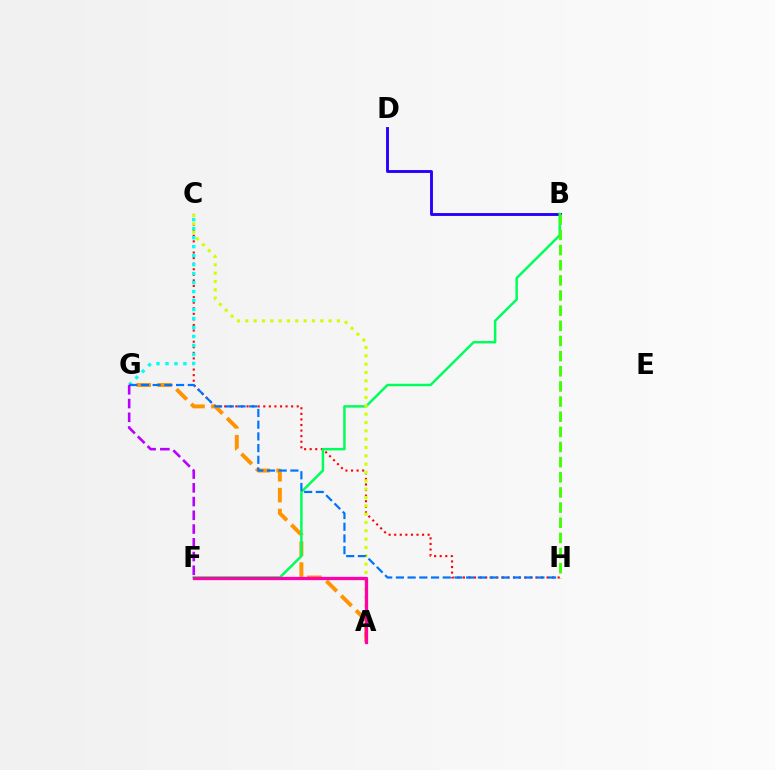{('C', 'H'): [{'color': '#ff0000', 'line_style': 'dotted', 'thickness': 1.51}], ('C', 'G'): [{'color': '#00fff6', 'line_style': 'dotted', 'thickness': 2.44}], ('B', 'D'): [{'color': '#2500ff', 'line_style': 'solid', 'thickness': 2.08}], ('A', 'G'): [{'color': '#ff9400', 'line_style': 'dashed', 'thickness': 2.83}], ('B', 'F'): [{'color': '#00ff5c', 'line_style': 'solid', 'thickness': 1.79}], ('A', 'C'): [{'color': '#d1ff00', 'line_style': 'dotted', 'thickness': 2.26}], ('G', 'H'): [{'color': '#0074ff', 'line_style': 'dashed', 'thickness': 1.59}], ('B', 'H'): [{'color': '#3dff00', 'line_style': 'dashed', 'thickness': 2.06}], ('A', 'F'): [{'color': '#ff00ac', 'line_style': 'solid', 'thickness': 2.37}], ('F', 'G'): [{'color': '#b900ff', 'line_style': 'dashed', 'thickness': 1.87}]}